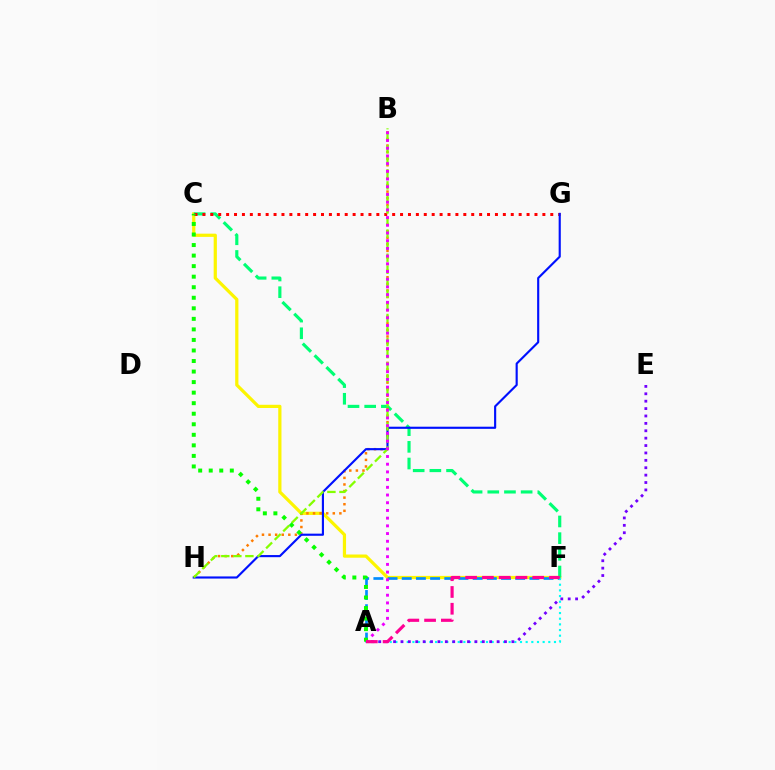{('C', 'F'): [{'color': '#fcf500', 'line_style': 'solid', 'thickness': 2.32}, {'color': '#00ff74', 'line_style': 'dashed', 'thickness': 2.27}], ('A', 'F'): [{'color': '#008cff', 'line_style': 'dashed', 'thickness': 1.93}, {'color': '#00fff6', 'line_style': 'dotted', 'thickness': 1.54}, {'color': '#ff0094', 'line_style': 'dashed', 'thickness': 2.28}], ('C', 'G'): [{'color': '#ff0000', 'line_style': 'dotted', 'thickness': 2.15}], ('B', 'H'): [{'color': '#ff7c00', 'line_style': 'dotted', 'thickness': 1.79}, {'color': '#84ff00', 'line_style': 'dashed', 'thickness': 1.64}], ('A', 'E'): [{'color': '#7200ff', 'line_style': 'dotted', 'thickness': 2.01}], ('G', 'H'): [{'color': '#0010ff', 'line_style': 'solid', 'thickness': 1.54}], ('A', 'B'): [{'color': '#ee00ff', 'line_style': 'dotted', 'thickness': 2.09}], ('A', 'C'): [{'color': '#08ff00', 'line_style': 'dotted', 'thickness': 2.86}]}